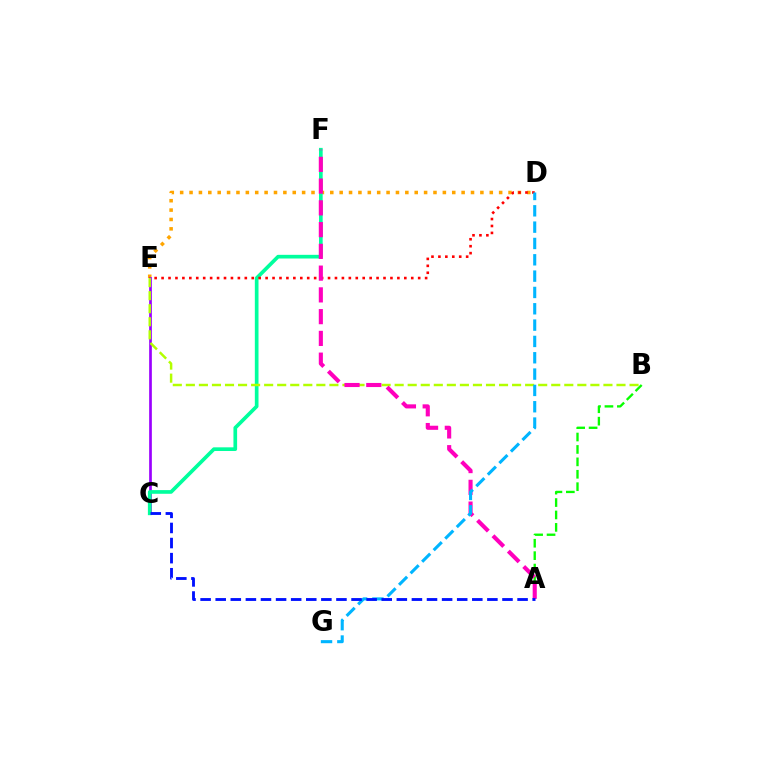{('D', 'E'): [{'color': '#ffa500', 'line_style': 'dotted', 'thickness': 2.55}, {'color': '#ff0000', 'line_style': 'dotted', 'thickness': 1.88}], ('C', 'E'): [{'color': '#9b00ff', 'line_style': 'solid', 'thickness': 1.93}], ('C', 'F'): [{'color': '#00ff9d', 'line_style': 'solid', 'thickness': 2.65}], ('A', 'B'): [{'color': '#08ff00', 'line_style': 'dashed', 'thickness': 1.69}], ('B', 'E'): [{'color': '#b3ff00', 'line_style': 'dashed', 'thickness': 1.77}], ('A', 'F'): [{'color': '#ff00bd', 'line_style': 'dashed', 'thickness': 2.96}], ('D', 'G'): [{'color': '#00b5ff', 'line_style': 'dashed', 'thickness': 2.22}], ('A', 'C'): [{'color': '#0010ff', 'line_style': 'dashed', 'thickness': 2.05}]}